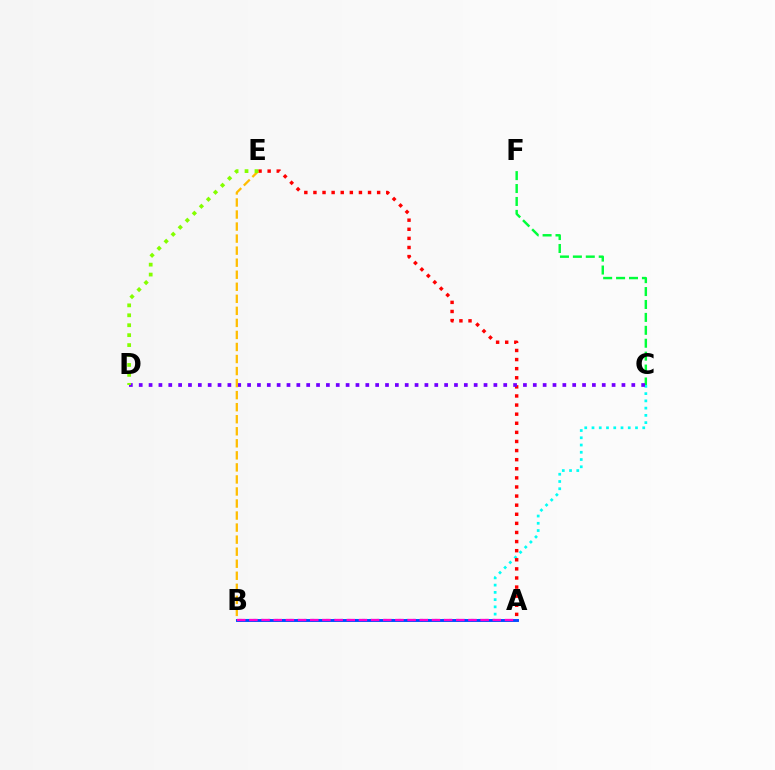{('C', 'F'): [{'color': '#00ff39', 'line_style': 'dashed', 'thickness': 1.75}], ('B', 'C'): [{'color': '#00fff6', 'line_style': 'dotted', 'thickness': 1.97}], ('A', 'E'): [{'color': '#ff0000', 'line_style': 'dotted', 'thickness': 2.47}], ('C', 'D'): [{'color': '#7200ff', 'line_style': 'dotted', 'thickness': 2.68}], ('B', 'E'): [{'color': '#ffbd00', 'line_style': 'dashed', 'thickness': 1.64}], ('A', 'B'): [{'color': '#004bff', 'line_style': 'solid', 'thickness': 2.1}, {'color': '#ff00cf', 'line_style': 'dashed', 'thickness': 1.65}], ('D', 'E'): [{'color': '#84ff00', 'line_style': 'dotted', 'thickness': 2.7}]}